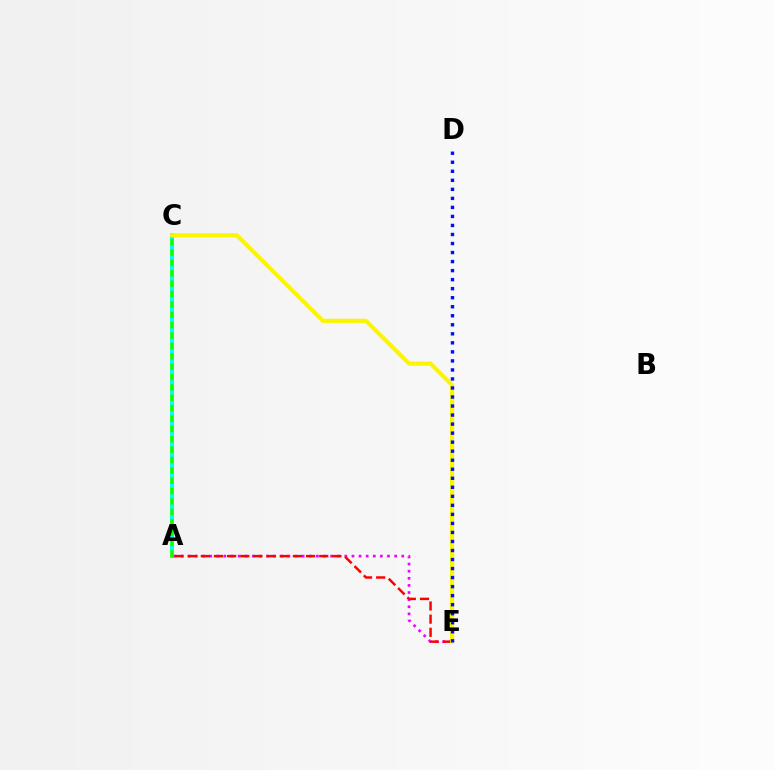{('A', 'C'): [{'color': '#08ff00', 'line_style': 'solid', 'thickness': 2.64}, {'color': '#00fff6', 'line_style': 'dotted', 'thickness': 2.82}], ('A', 'E'): [{'color': '#ee00ff', 'line_style': 'dotted', 'thickness': 1.93}, {'color': '#ff0000', 'line_style': 'dashed', 'thickness': 1.79}], ('C', 'E'): [{'color': '#fcf500', 'line_style': 'solid', 'thickness': 2.98}], ('D', 'E'): [{'color': '#0010ff', 'line_style': 'dotted', 'thickness': 2.45}]}